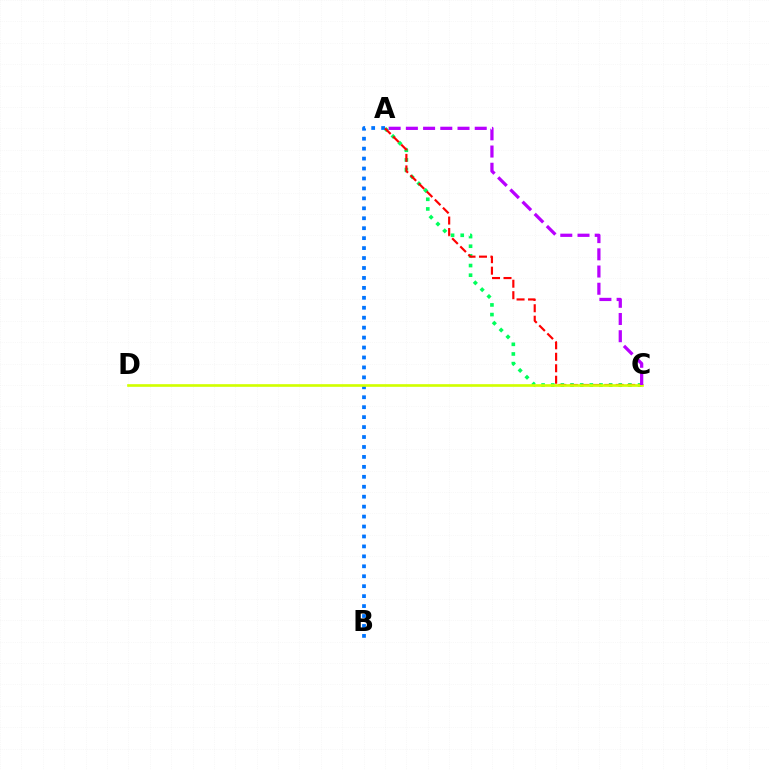{('A', 'C'): [{'color': '#00ff5c', 'line_style': 'dotted', 'thickness': 2.62}, {'color': '#ff0000', 'line_style': 'dashed', 'thickness': 1.56}, {'color': '#b900ff', 'line_style': 'dashed', 'thickness': 2.34}], ('A', 'B'): [{'color': '#0074ff', 'line_style': 'dotted', 'thickness': 2.7}], ('C', 'D'): [{'color': '#d1ff00', 'line_style': 'solid', 'thickness': 1.92}]}